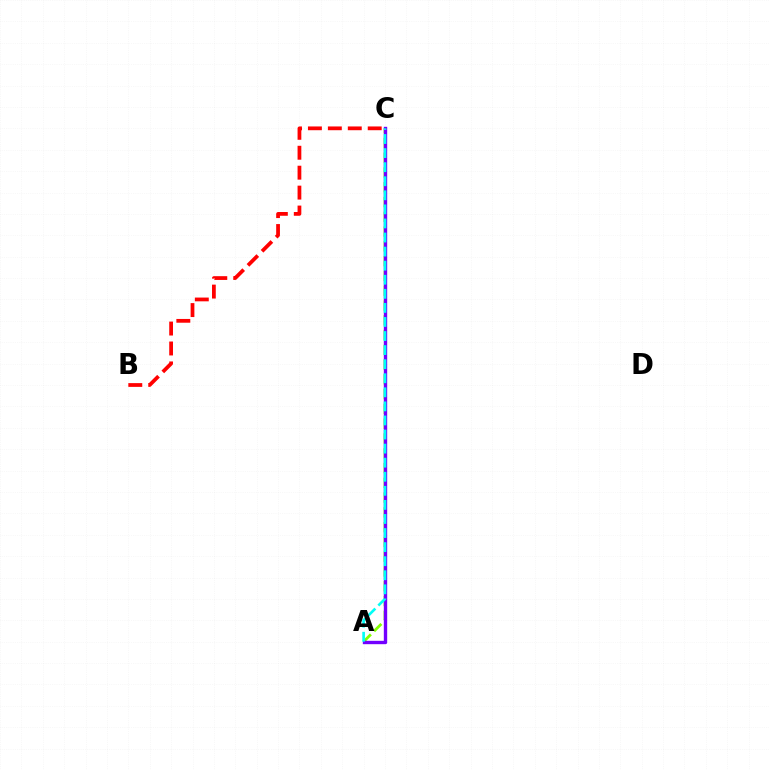{('A', 'C'): [{'color': '#84ff00', 'line_style': 'dashed', 'thickness': 2.01}, {'color': '#7200ff', 'line_style': 'solid', 'thickness': 2.43}, {'color': '#00fff6', 'line_style': 'dashed', 'thickness': 1.91}], ('B', 'C'): [{'color': '#ff0000', 'line_style': 'dashed', 'thickness': 2.71}]}